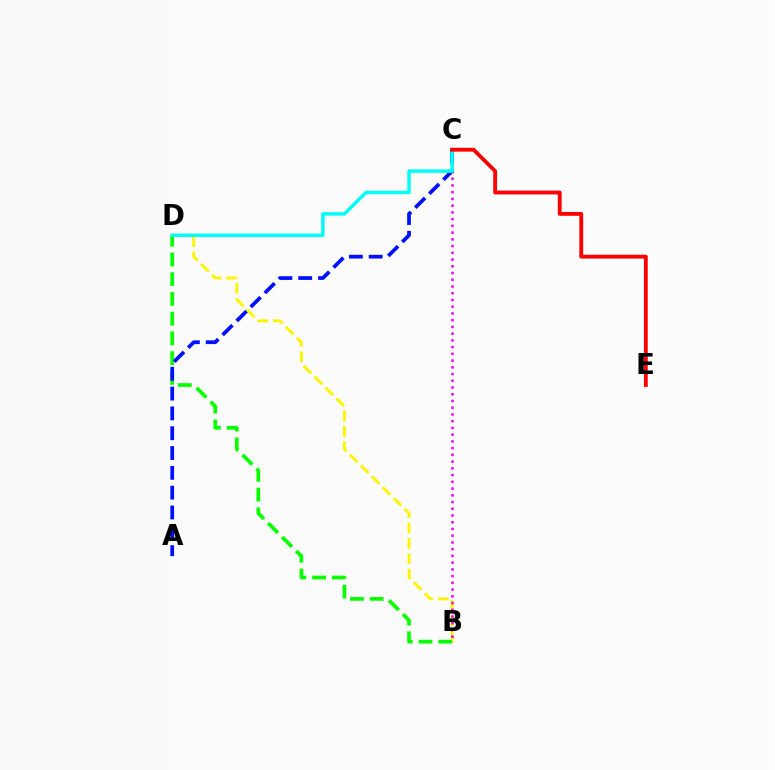{('B', 'D'): [{'color': '#fcf500', 'line_style': 'dashed', 'thickness': 2.1}, {'color': '#08ff00', 'line_style': 'dashed', 'thickness': 2.68}], ('B', 'C'): [{'color': '#ee00ff', 'line_style': 'dotted', 'thickness': 1.83}], ('A', 'C'): [{'color': '#0010ff', 'line_style': 'dashed', 'thickness': 2.69}], ('C', 'D'): [{'color': '#00fff6', 'line_style': 'solid', 'thickness': 2.5}], ('C', 'E'): [{'color': '#ff0000', 'line_style': 'solid', 'thickness': 2.76}]}